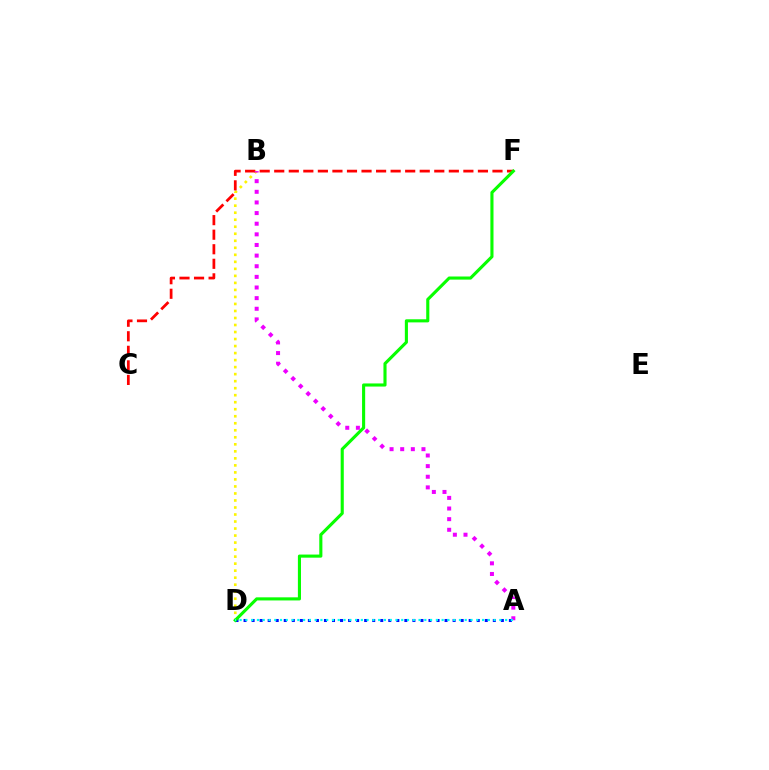{('A', 'D'): [{'color': '#0010ff', 'line_style': 'dotted', 'thickness': 2.18}, {'color': '#00fff6', 'line_style': 'dotted', 'thickness': 1.57}], ('B', 'D'): [{'color': '#fcf500', 'line_style': 'dotted', 'thickness': 1.91}], ('C', 'F'): [{'color': '#ff0000', 'line_style': 'dashed', 'thickness': 1.98}], ('A', 'B'): [{'color': '#ee00ff', 'line_style': 'dotted', 'thickness': 2.89}], ('D', 'F'): [{'color': '#08ff00', 'line_style': 'solid', 'thickness': 2.24}]}